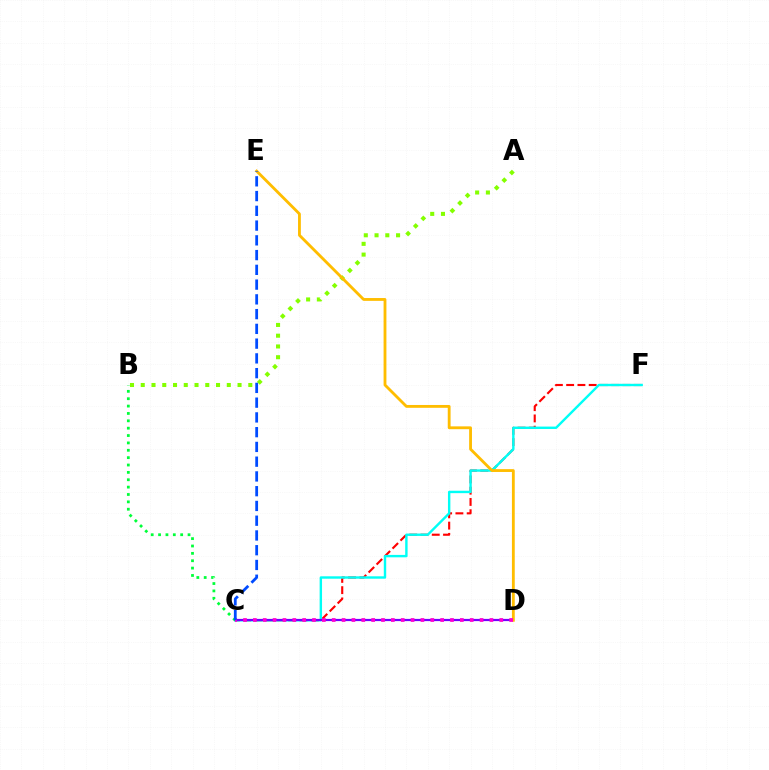{('C', 'F'): [{'color': '#ff0000', 'line_style': 'dashed', 'thickness': 1.53}, {'color': '#00fff6', 'line_style': 'solid', 'thickness': 1.73}], ('C', 'D'): [{'color': '#7200ff', 'line_style': 'solid', 'thickness': 1.59}, {'color': '#ff00cf', 'line_style': 'dotted', 'thickness': 2.68}], ('A', 'B'): [{'color': '#84ff00', 'line_style': 'dotted', 'thickness': 2.92}], ('D', 'E'): [{'color': '#ffbd00', 'line_style': 'solid', 'thickness': 2.04}], ('B', 'C'): [{'color': '#00ff39', 'line_style': 'dotted', 'thickness': 2.0}], ('C', 'E'): [{'color': '#004bff', 'line_style': 'dashed', 'thickness': 2.0}]}